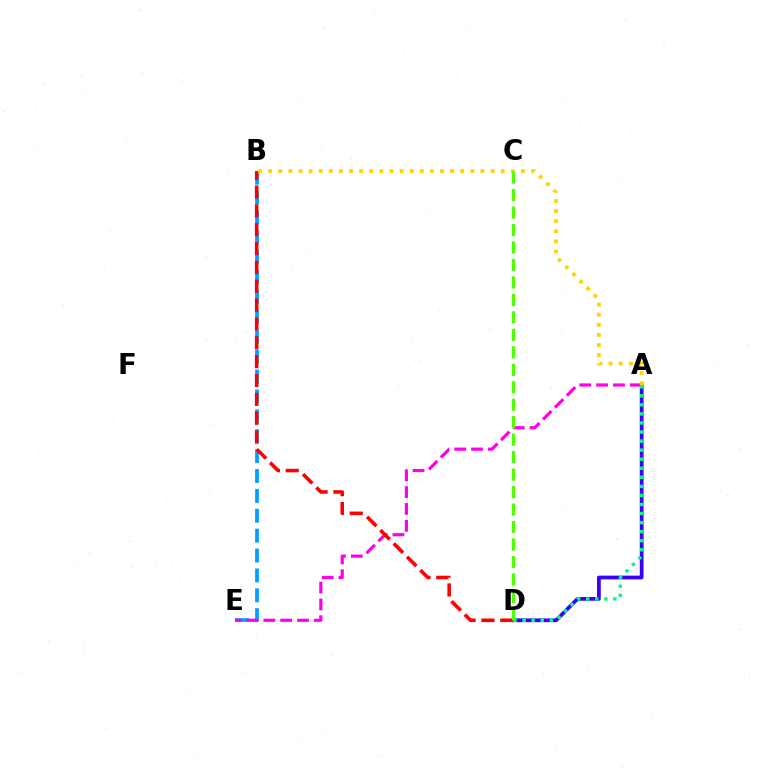{('A', 'D'): [{'color': '#3700ff', 'line_style': 'solid', 'thickness': 2.69}, {'color': '#00ff86', 'line_style': 'dotted', 'thickness': 2.46}], ('B', 'E'): [{'color': '#009eff', 'line_style': 'dashed', 'thickness': 2.7}], ('A', 'E'): [{'color': '#ff00ed', 'line_style': 'dashed', 'thickness': 2.29}], ('B', 'D'): [{'color': '#ff0000', 'line_style': 'dashed', 'thickness': 2.56}], ('A', 'B'): [{'color': '#ffd500', 'line_style': 'dotted', 'thickness': 2.75}], ('C', 'D'): [{'color': '#4fff00', 'line_style': 'dashed', 'thickness': 2.37}]}